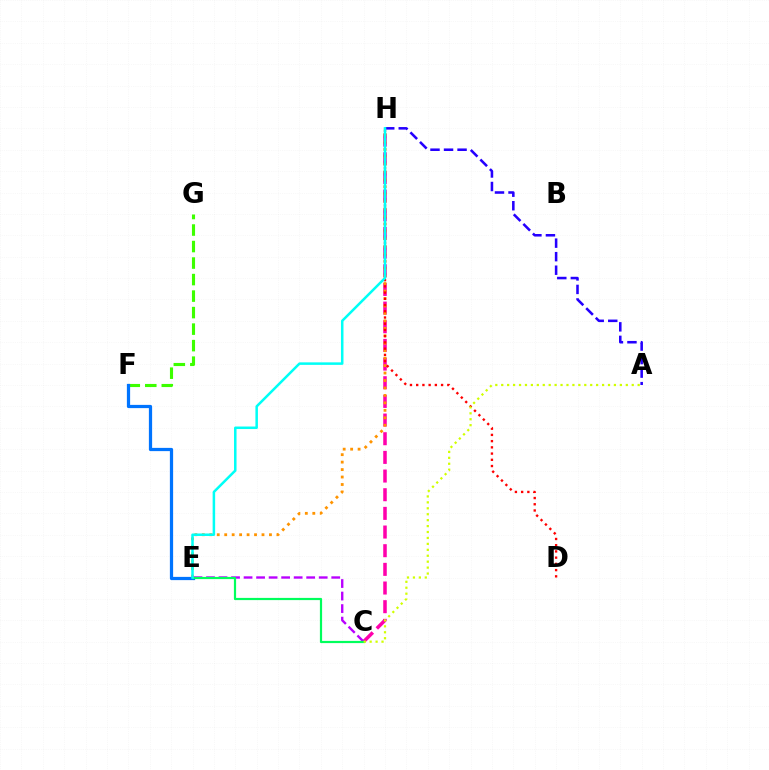{('A', 'H'): [{'color': '#2500ff', 'line_style': 'dashed', 'thickness': 1.84}], ('C', 'H'): [{'color': '#ff00ac', 'line_style': 'dashed', 'thickness': 2.54}], ('F', 'G'): [{'color': '#3dff00', 'line_style': 'dashed', 'thickness': 2.24}], ('C', 'E'): [{'color': '#b900ff', 'line_style': 'dashed', 'thickness': 1.7}, {'color': '#00ff5c', 'line_style': 'solid', 'thickness': 1.59}], ('E', 'H'): [{'color': '#ff9400', 'line_style': 'dotted', 'thickness': 2.03}, {'color': '#00fff6', 'line_style': 'solid', 'thickness': 1.81}], ('D', 'H'): [{'color': '#ff0000', 'line_style': 'dotted', 'thickness': 1.69}], ('E', 'F'): [{'color': '#0074ff', 'line_style': 'solid', 'thickness': 2.33}], ('A', 'C'): [{'color': '#d1ff00', 'line_style': 'dotted', 'thickness': 1.61}]}